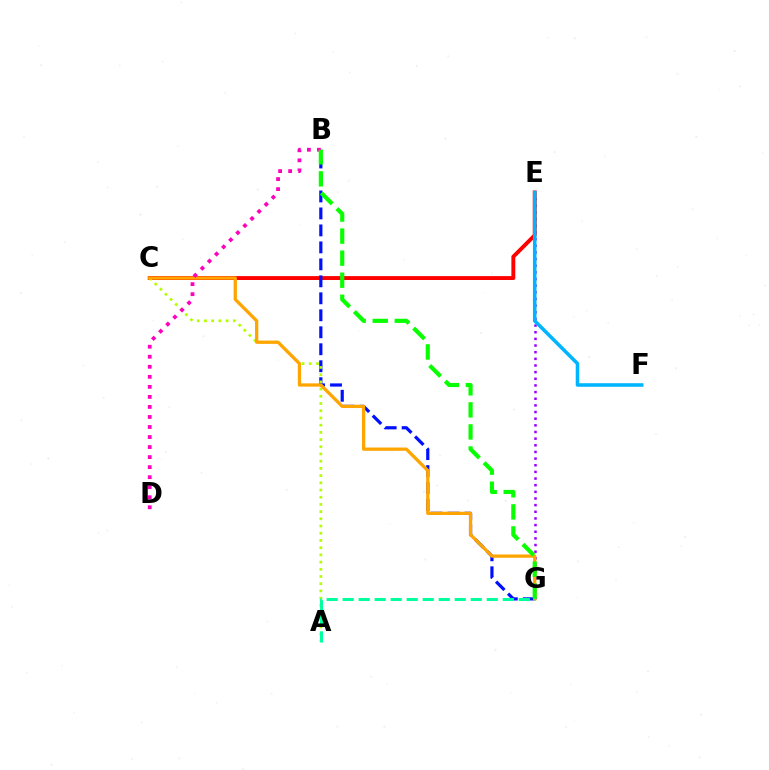{('E', 'G'): [{'color': '#9b00ff', 'line_style': 'dotted', 'thickness': 1.81}], ('C', 'E'): [{'color': '#ff0000', 'line_style': 'solid', 'thickness': 2.81}], ('B', 'G'): [{'color': '#0010ff', 'line_style': 'dashed', 'thickness': 2.31}, {'color': '#08ff00', 'line_style': 'dashed', 'thickness': 2.99}], ('E', 'F'): [{'color': '#00b5ff', 'line_style': 'solid', 'thickness': 2.56}], ('A', 'C'): [{'color': '#b3ff00', 'line_style': 'dotted', 'thickness': 1.96}], ('C', 'G'): [{'color': '#ffa500', 'line_style': 'solid', 'thickness': 2.36}], ('B', 'D'): [{'color': '#ff00bd', 'line_style': 'dotted', 'thickness': 2.73}], ('A', 'G'): [{'color': '#00ff9d', 'line_style': 'dashed', 'thickness': 2.18}]}